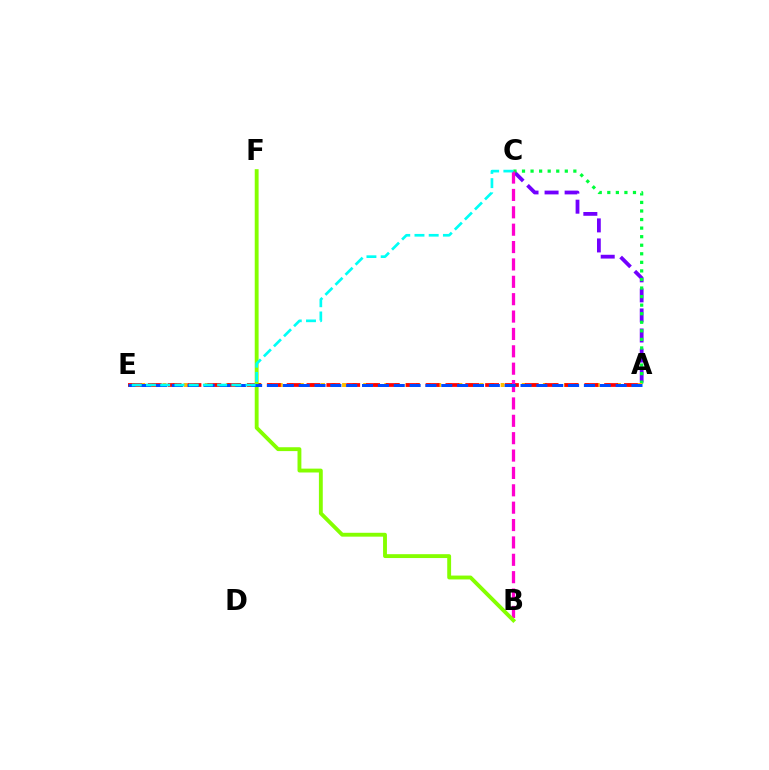{('A', 'C'): [{'color': '#7200ff', 'line_style': 'dashed', 'thickness': 2.72}, {'color': '#00ff39', 'line_style': 'dotted', 'thickness': 2.33}], ('A', 'E'): [{'color': '#ffbd00', 'line_style': 'dotted', 'thickness': 2.87}, {'color': '#ff0000', 'line_style': 'dashed', 'thickness': 2.7}, {'color': '#004bff', 'line_style': 'dashed', 'thickness': 2.15}], ('B', 'C'): [{'color': '#ff00cf', 'line_style': 'dashed', 'thickness': 2.36}], ('B', 'F'): [{'color': '#84ff00', 'line_style': 'solid', 'thickness': 2.78}], ('C', 'E'): [{'color': '#00fff6', 'line_style': 'dashed', 'thickness': 1.93}]}